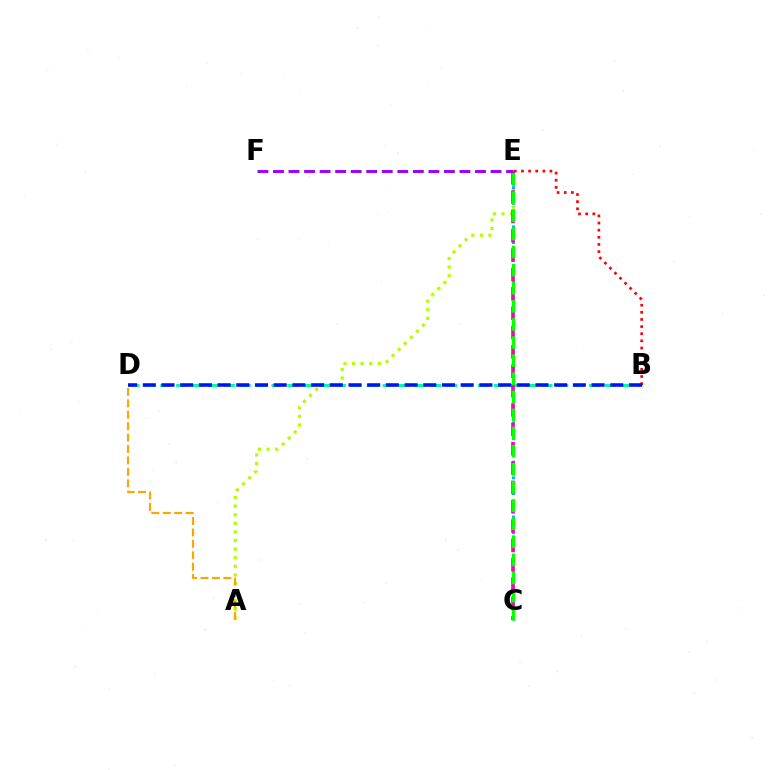{('A', 'E'): [{'color': '#b3ff00', 'line_style': 'dotted', 'thickness': 2.33}], ('C', 'E'): [{'color': '#00b5ff', 'line_style': 'dotted', 'thickness': 2.13}, {'color': '#ff00bd', 'line_style': 'dashed', 'thickness': 2.63}, {'color': '#08ff00', 'line_style': 'dashed', 'thickness': 2.46}], ('B', 'D'): [{'color': '#00ff9d', 'line_style': 'dashed', 'thickness': 2.16}, {'color': '#0010ff', 'line_style': 'dashed', 'thickness': 2.54}], ('B', 'E'): [{'color': '#ff0000', 'line_style': 'dotted', 'thickness': 1.94}], ('E', 'F'): [{'color': '#9b00ff', 'line_style': 'dashed', 'thickness': 2.11}], ('A', 'D'): [{'color': '#ffa500', 'line_style': 'dashed', 'thickness': 1.55}]}